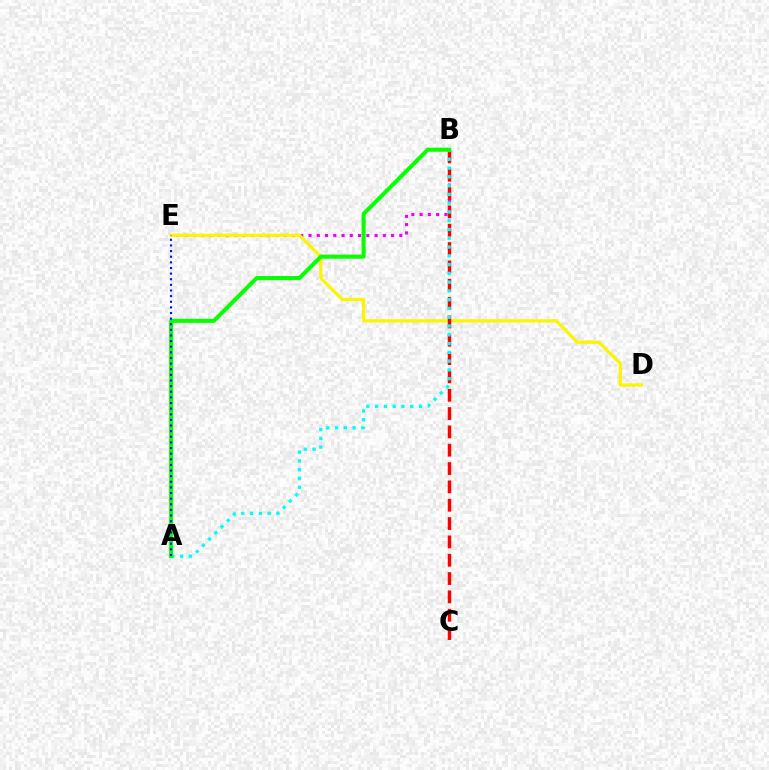{('B', 'E'): [{'color': '#ee00ff', 'line_style': 'dotted', 'thickness': 2.24}], ('D', 'E'): [{'color': '#fcf500', 'line_style': 'solid', 'thickness': 2.32}], ('B', 'C'): [{'color': '#ff0000', 'line_style': 'dashed', 'thickness': 2.49}], ('A', 'B'): [{'color': '#00fff6', 'line_style': 'dotted', 'thickness': 2.38}, {'color': '#08ff00', 'line_style': 'solid', 'thickness': 2.92}], ('A', 'E'): [{'color': '#0010ff', 'line_style': 'dotted', 'thickness': 1.53}]}